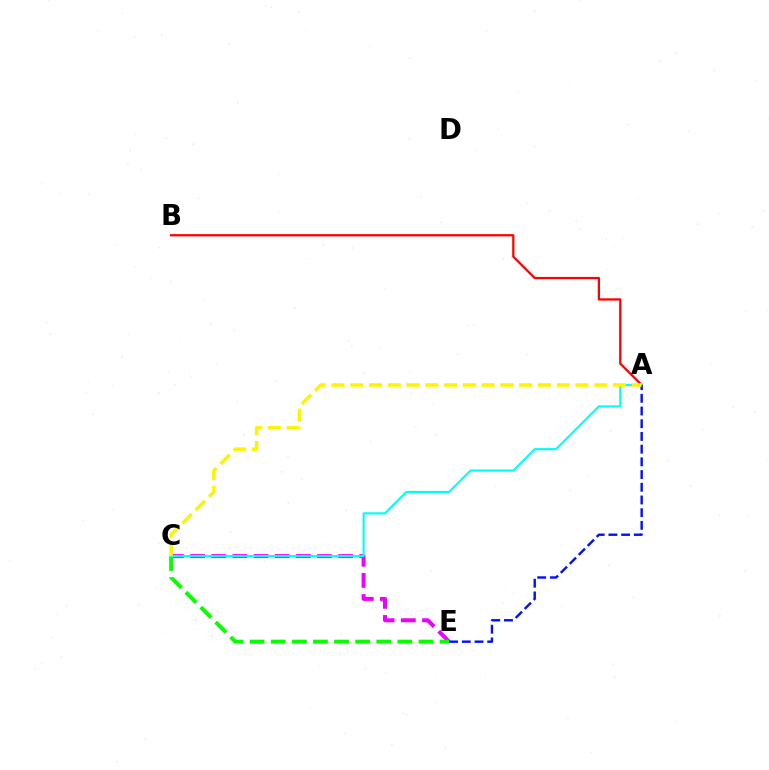{('C', 'E'): [{'color': '#ee00ff', 'line_style': 'dashed', 'thickness': 2.87}, {'color': '#08ff00', 'line_style': 'dashed', 'thickness': 2.87}], ('A', 'B'): [{'color': '#ff0000', 'line_style': 'solid', 'thickness': 1.63}], ('A', 'C'): [{'color': '#00fff6', 'line_style': 'solid', 'thickness': 1.54}, {'color': '#fcf500', 'line_style': 'dashed', 'thickness': 2.55}], ('A', 'E'): [{'color': '#0010ff', 'line_style': 'dashed', 'thickness': 1.73}]}